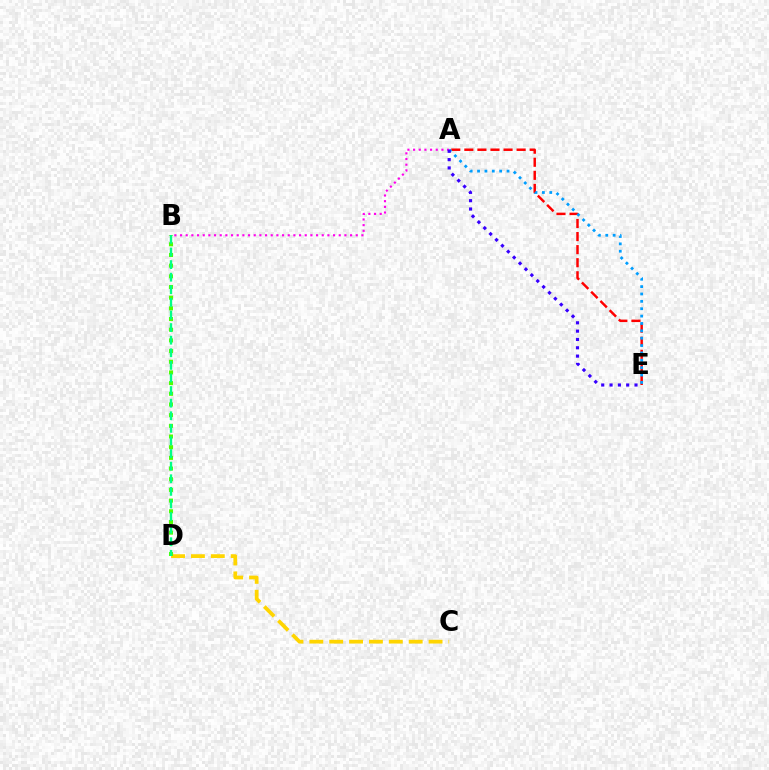{('A', 'E'): [{'color': '#ff0000', 'line_style': 'dashed', 'thickness': 1.78}, {'color': '#009eff', 'line_style': 'dotted', 'thickness': 2.0}, {'color': '#3700ff', 'line_style': 'dotted', 'thickness': 2.26}], ('A', 'B'): [{'color': '#ff00ed', 'line_style': 'dotted', 'thickness': 1.54}], ('C', 'D'): [{'color': '#ffd500', 'line_style': 'dashed', 'thickness': 2.7}], ('B', 'D'): [{'color': '#4fff00', 'line_style': 'dotted', 'thickness': 2.9}, {'color': '#00ff86', 'line_style': 'dashed', 'thickness': 1.71}]}